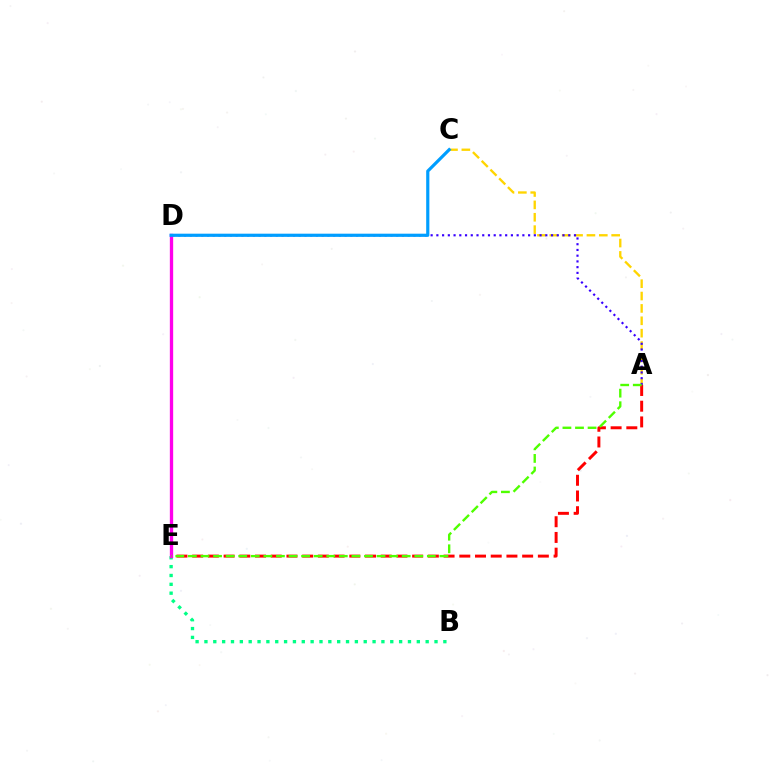{('A', 'C'): [{'color': '#ffd500', 'line_style': 'dashed', 'thickness': 1.68}], ('B', 'E'): [{'color': '#00ff86', 'line_style': 'dotted', 'thickness': 2.4}], ('A', 'E'): [{'color': '#ff0000', 'line_style': 'dashed', 'thickness': 2.13}, {'color': '#4fff00', 'line_style': 'dashed', 'thickness': 1.71}], ('A', 'D'): [{'color': '#3700ff', 'line_style': 'dotted', 'thickness': 1.56}], ('D', 'E'): [{'color': '#ff00ed', 'line_style': 'solid', 'thickness': 2.39}], ('C', 'D'): [{'color': '#009eff', 'line_style': 'solid', 'thickness': 2.29}]}